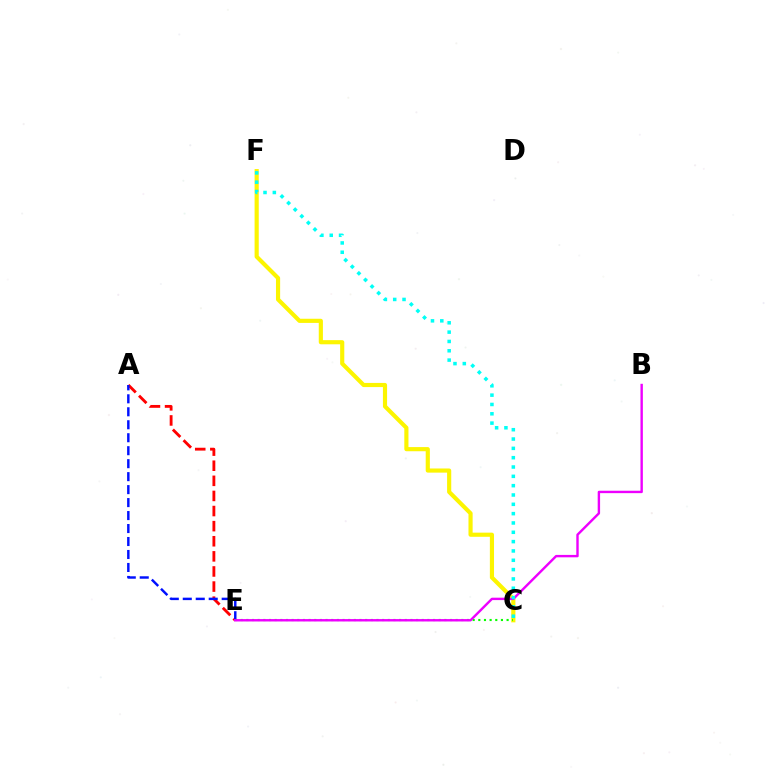{('A', 'E'): [{'color': '#ff0000', 'line_style': 'dashed', 'thickness': 2.05}, {'color': '#0010ff', 'line_style': 'dashed', 'thickness': 1.76}], ('C', 'F'): [{'color': '#fcf500', 'line_style': 'solid', 'thickness': 2.99}, {'color': '#00fff6', 'line_style': 'dotted', 'thickness': 2.53}], ('C', 'E'): [{'color': '#08ff00', 'line_style': 'dotted', 'thickness': 1.54}], ('B', 'E'): [{'color': '#ee00ff', 'line_style': 'solid', 'thickness': 1.73}]}